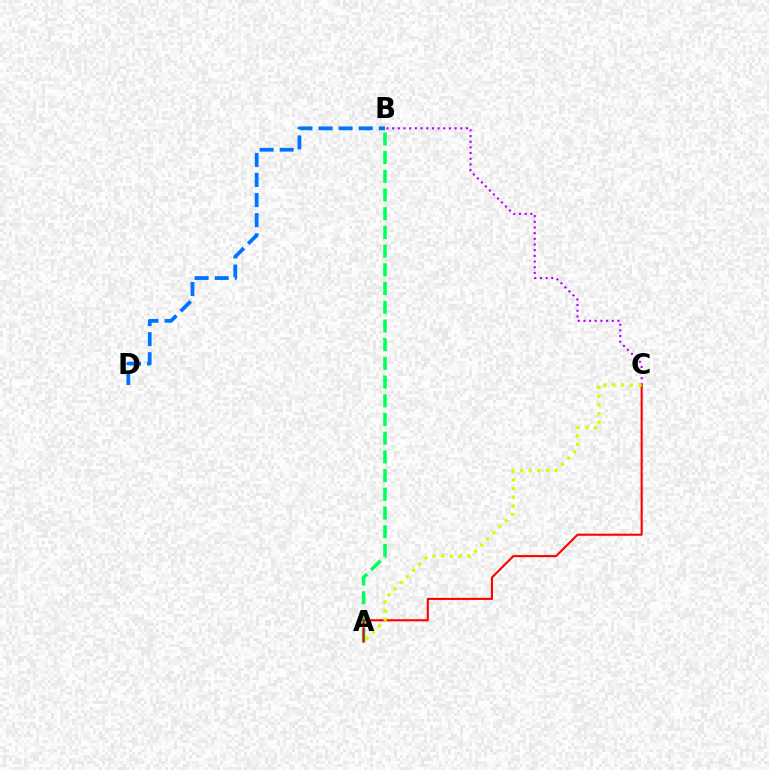{('A', 'B'): [{'color': '#00ff5c', 'line_style': 'dashed', 'thickness': 2.54}], ('B', 'C'): [{'color': '#b900ff', 'line_style': 'dotted', 'thickness': 1.54}], ('A', 'C'): [{'color': '#ff0000', 'line_style': 'solid', 'thickness': 1.51}, {'color': '#d1ff00', 'line_style': 'dotted', 'thickness': 2.37}], ('B', 'D'): [{'color': '#0074ff', 'line_style': 'dashed', 'thickness': 2.73}]}